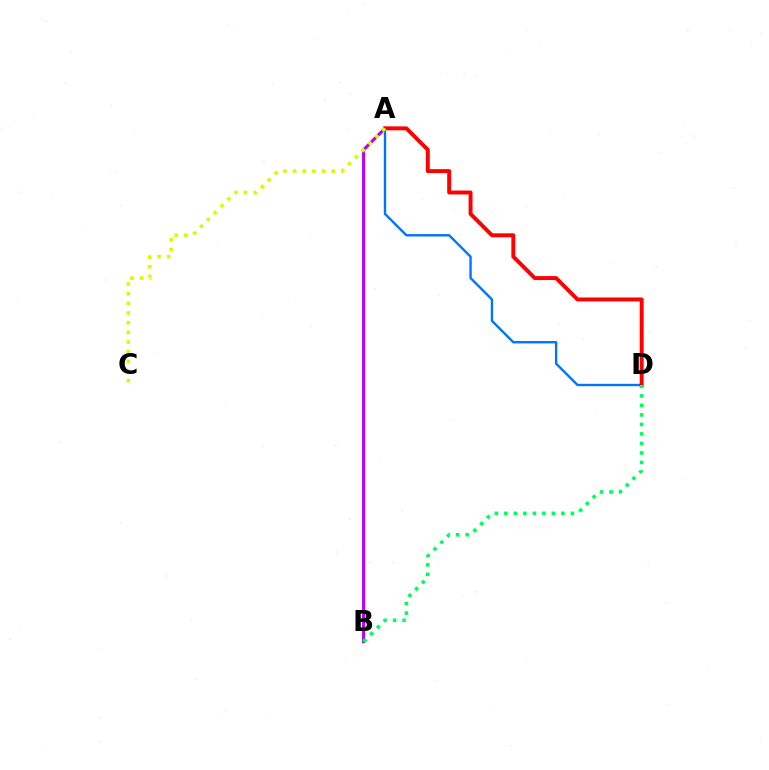{('A', 'D'): [{'color': '#0074ff', 'line_style': 'solid', 'thickness': 1.71}, {'color': '#ff0000', 'line_style': 'solid', 'thickness': 2.83}], ('A', 'B'): [{'color': '#b900ff', 'line_style': 'solid', 'thickness': 2.25}], ('A', 'C'): [{'color': '#d1ff00', 'line_style': 'dotted', 'thickness': 2.63}], ('B', 'D'): [{'color': '#00ff5c', 'line_style': 'dotted', 'thickness': 2.58}]}